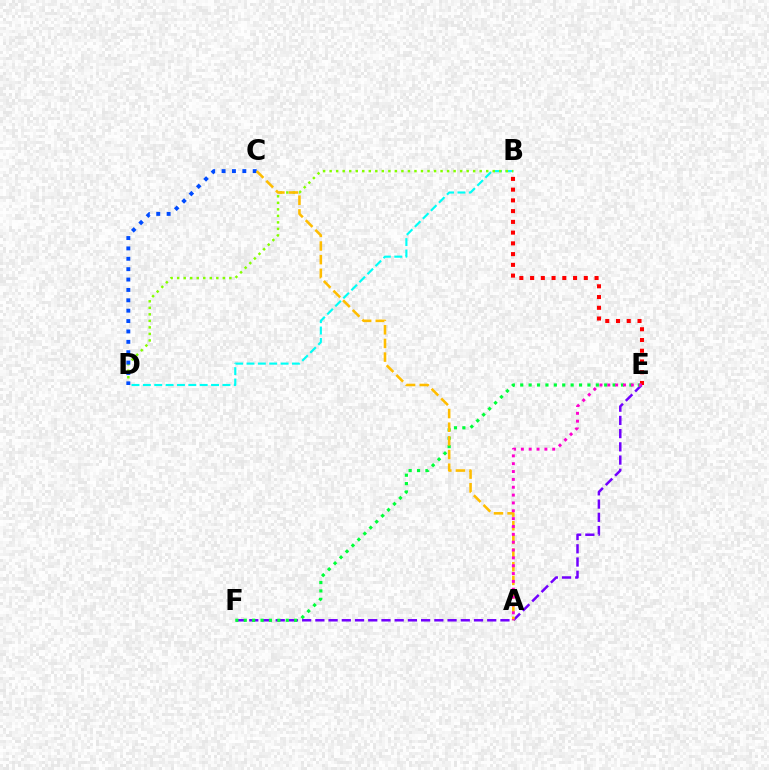{('B', 'E'): [{'color': '#ff0000', 'line_style': 'dotted', 'thickness': 2.92}], ('B', 'D'): [{'color': '#00fff6', 'line_style': 'dashed', 'thickness': 1.54}, {'color': '#84ff00', 'line_style': 'dotted', 'thickness': 1.77}], ('E', 'F'): [{'color': '#7200ff', 'line_style': 'dashed', 'thickness': 1.8}, {'color': '#00ff39', 'line_style': 'dotted', 'thickness': 2.28}], ('C', 'D'): [{'color': '#004bff', 'line_style': 'dotted', 'thickness': 2.82}], ('A', 'C'): [{'color': '#ffbd00', 'line_style': 'dashed', 'thickness': 1.85}], ('A', 'E'): [{'color': '#ff00cf', 'line_style': 'dotted', 'thickness': 2.13}]}